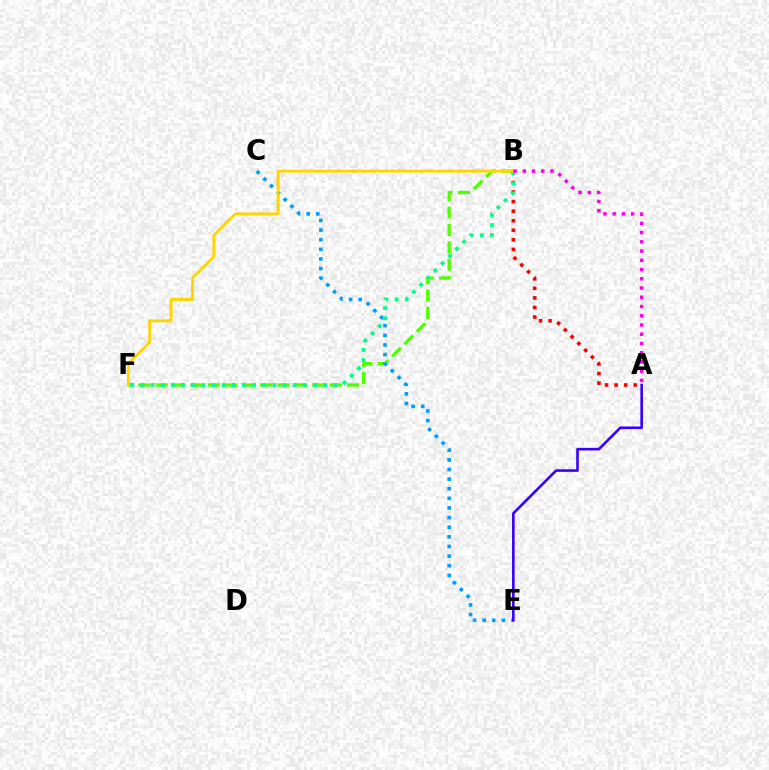{('A', 'B'): [{'color': '#ff0000', 'line_style': 'dotted', 'thickness': 2.6}, {'color': '#ff00ed', 'line_style': 'dotted', 'thickness': 2.51}], ('B', 'F'): [{'color': '#4fff00', 'line_style': 'dashed', 'thickness': 2.36}, {'color': '#00ff86', 'line_style': 'dotted', 'thickness': 2.76}, {'color': '#ffd500', 'line_style': 'solid', 'thickness': 2.07}], ('C', 'E'): [{'color': '#009eff', 'line_style': 'dotted', 'thickness': 2.62}], ('A', 'E'): [{'color': '#3700ff', 'line_style': 'solid', 'thickness': 1.88}]}